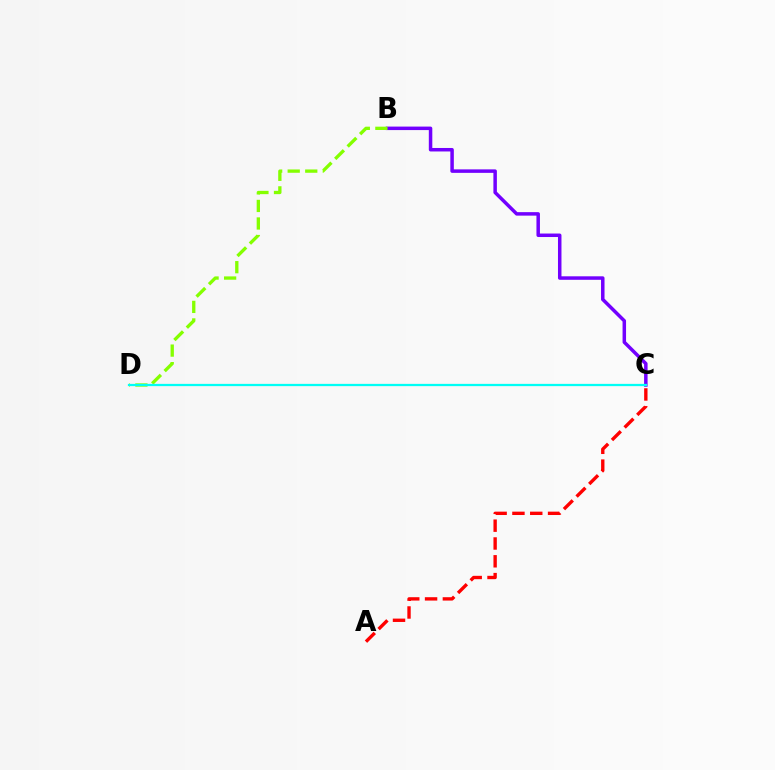{('B', 'C'): [{'color': '#7200ff', 'line_style': 'solid', 'thickness': 2.51}], ('B', 'D'): [{'color': '#84ff00', 'line_style': 'dashed', 'thickness': 2.38}], ('C', 'D'): [{'color': '#00fff6', 'line_style': 'solid', 'thickness': 1.63}], ('A', 'C'): [{'color': '#ff0000', 'line_style': 'dashed', 'thickness': 2.42}]}